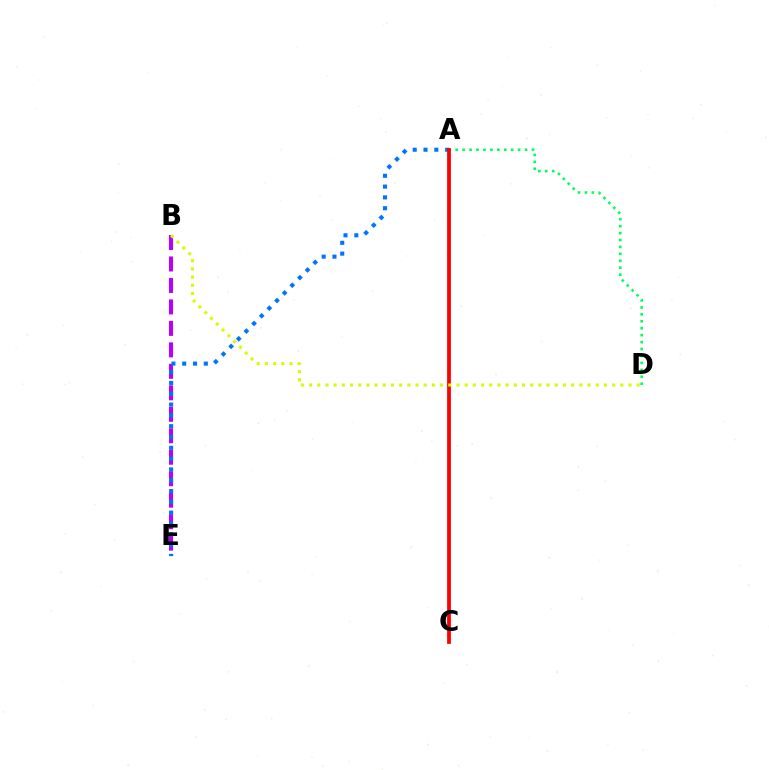{('A', 'D'): [{'color': '#00ff5c', 'line_style': 'dotted', 'thickness': 1.88}], ('B', 'E'): [{'color': '#b900ff', 'line_style': 'dashed', 'thickness': 2.92}], ('A', 'E'): [{'color': '#0074ff', 'line_style': 'dotted', 'thickness': 2.94}], ('A', 'C'): [{'color': '#ff0000', 'line_style': 'solid', 'thickness': 2.72}], ('B', 'D'): [{'color': '#d1ff00', 'line_style': 'dotted', 'thickness': 2.23}]}